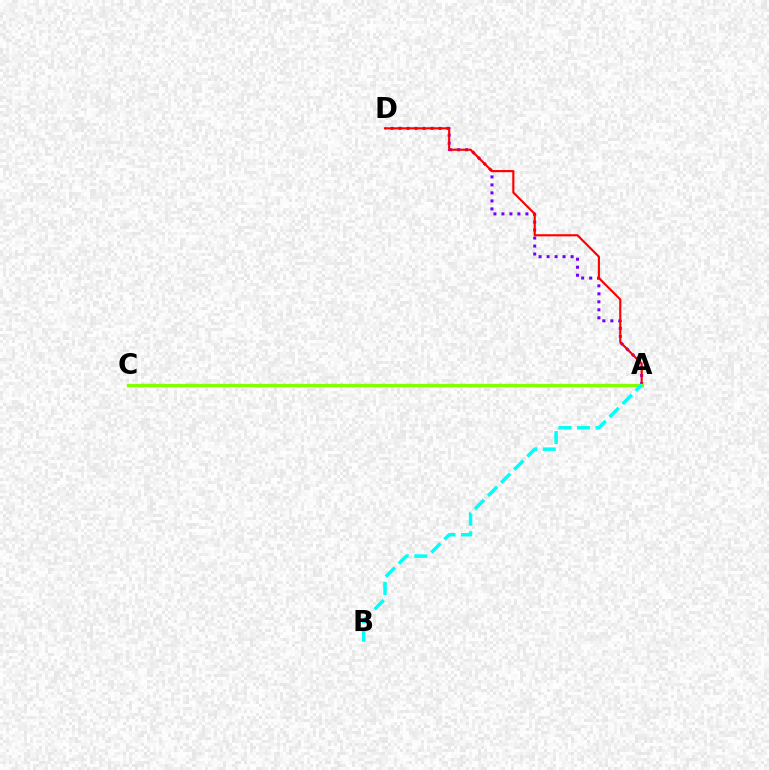{('A', 'D'): [{'color': '#7200ff', 'line_style': 'dotted', 'thickness': 2.17}, {'color': '#ff0000', 'line_style': 'solid', 'thickness': 1.55}], ('A', 'C'): [{'color': '#84ff00', 'line_style': 'solid', 'thickness': 2.38}], ('A', 'B'): [{'color': '#00fff6', 'line_style': 'dashed', 'thickness': 2.52}]}